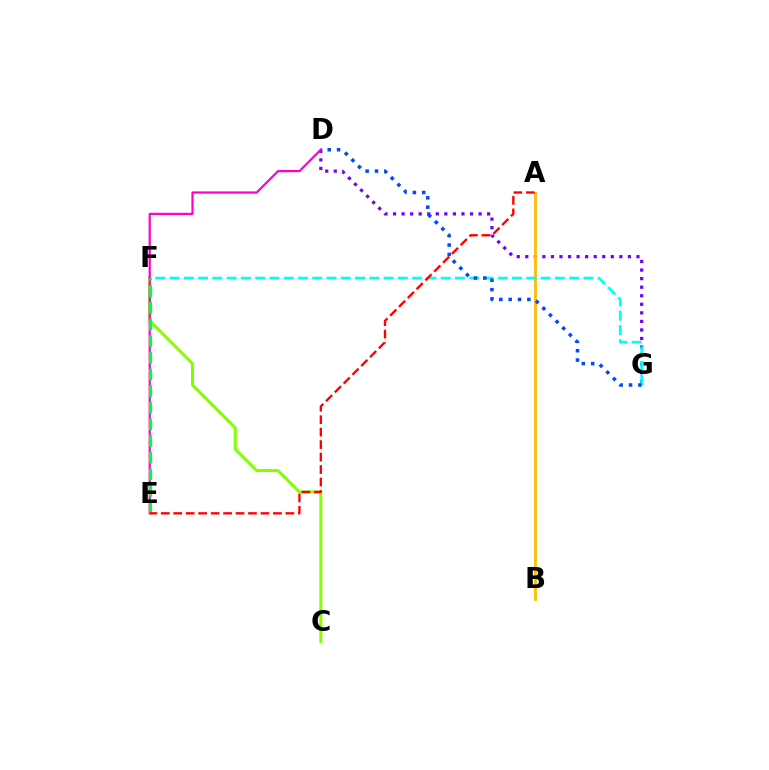{('D', 'G'): [{'color': '#7200ff', 'line_style': 'dotted', 'thickness': 2.32}, {'color': '#004bff', 'line_style': 'dotted', 'thickness': 2.54}], ('C', 'F'): [{'color': '#84ff00', 'line_style': 'solid', 'thickness': 2.17}], ('A', 'B'): [{'color': '#ffbd00', 'line_style': 'solid', 'thickness': 2.0}], ('F', 'G'): [{'color': '#00fff6', 'line_style': 'dashed', 'thickness': 1.94}], ('D', 'E'): [{'color': '#ff00cf', 'line_style': 'solid', 'thickness': 1.59}], ('E', 'F'): [{'color': '#00ff39', 'line_style': 'dashed', 'thickness': 2.26}], ('A', 'E'): [{'color': '#ff0000', 'line_style': 'dashed', 'thickness': 1.69}]}